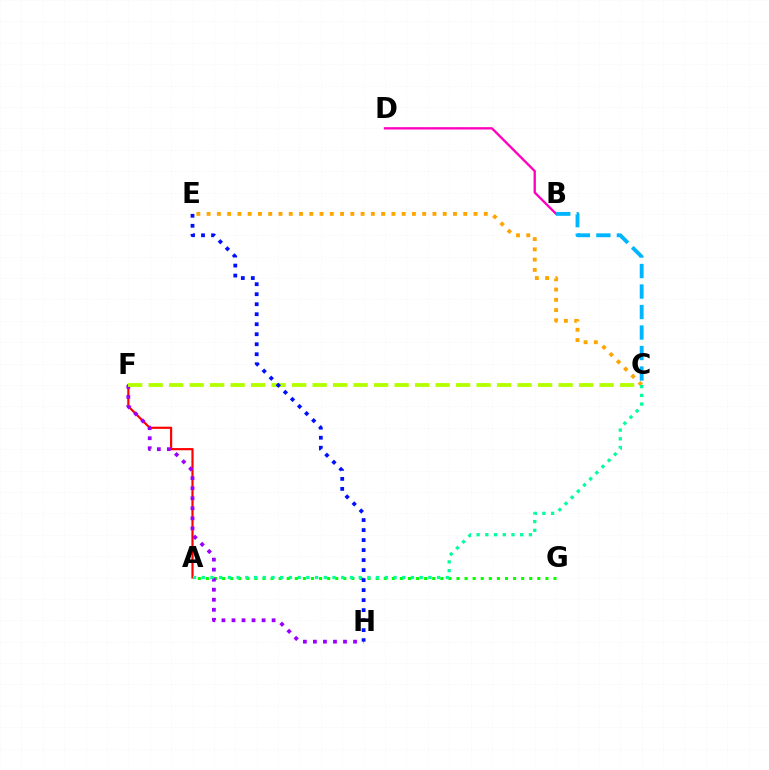{('A', 'G'): [{'color': '#08ff00', 'line_style': 'dotted', 'thickness': 2.2}], ('B', 'D'): [{'color': '#ff00bd', 'line_style': 'solid', 'thickness': 1.68}], ('A', 'F'): [{'color': '#ff0000', 'line_style': 'solid', 'thickness': 1.57}], ('F', 'H'): [{'color': '#9b00ff', 'line_style': 'dotted', 'thickness': 2.73}], ('C', 'F'): [{'color': '#b3ff00', 'line_style': 'dashed', 'thickness': 2.78}], ('C', 'E'): [{'color': '#ffa500', 'line_style': 'dotted', 'thickness': 2.79}], ('A', 'C'): [{'color': '#00ff9d', 'line_style': 'dotted', 'thickness': 2.37}], ('E', 'H'): [{'color': '#0010ff', 'line_style': 'dotted', 'thickness': 2.72}], ('B', 'C'): [{'color': '#00b5ff', 'line_style': 'dashed', 'thickness': 2.79}]}